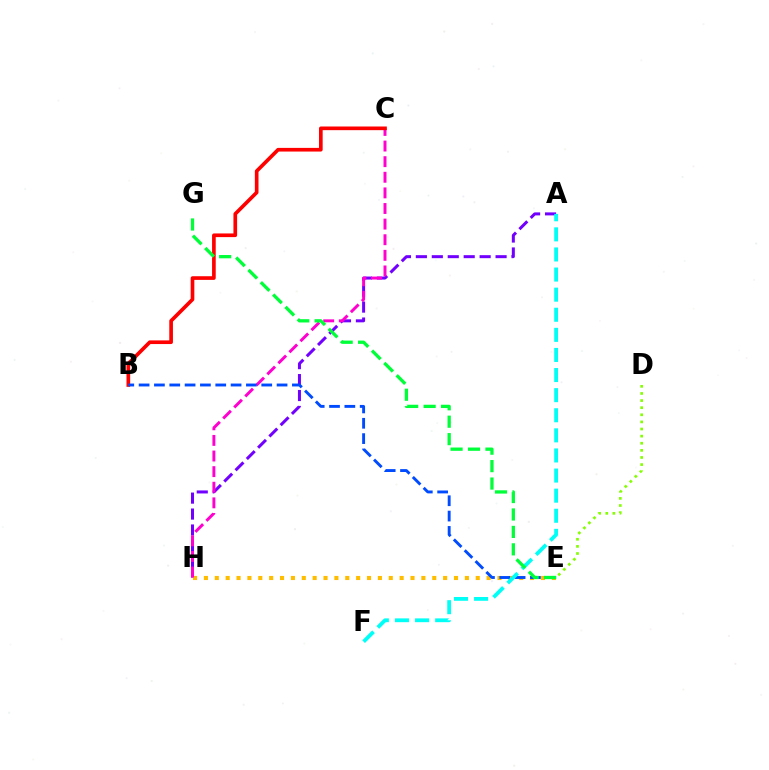{('A', 'H'): [{'color': '#7200ff', 'line_style': 'dashed', 'thickness': 2.17}], ('E', 'H'): [{'color': '#ffbd00', 'line_style': 'dotted', 'thickness': 2.95}], ('C', 'H'): [{'color': '#ff00cf', 'line_style': 'dashed', 'thickness': 2.12}], ('D', 'E'): [{'color': '#84ff00', 'line_style': 'dotted', 'thickness': 1.93}], ('B', 'C'): [{'color': '#ff0000', 'line_style': 'solid', 'thickness': 2.64}], ('B', 'E'): [{'color': '#004bff', 'line_style': 'dashed', 'thickness': 2.08}], ('A', 'F'): [{'color': '#00fff6', 'line_style': 'dashed', 'thickness': 2.73}], ('E', 'G'): [{'color': '#00ff39', 'line_style': 'dashed', 'thickness': 2.37}]}